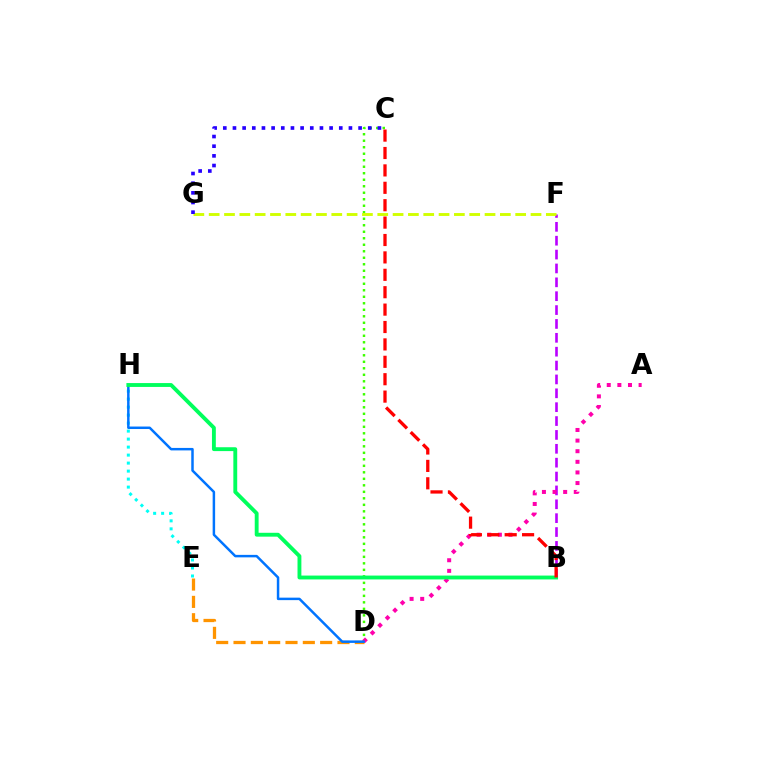{('E', 'H'): [{'color': '#00fff6', 'line_style': 'dotted', 'thickness': 2.17}], ('C', 'D'): [{'color': '#3dff00', 'line_style': 'dotted', 'thickness': 1.77}], ('D', 'E'): [{'color': '#ff9400', 'line_style': 'dashed', 'thickness': 2.35}], ('B', 'F'): [{'color': '#b900ff', 'line_style': 'dashed', 'thickness': 1.88}], ('A', 'D'): [{'color': '#ff00ac', 'line_style': 'dotted', 'thickness': 2.88}], ('D', 'H'): [{'color': '#0074ff', 'line_style': 'solid', 'thickness': 1.79}], ('B', 'H'): [{'color': '#00ff5c', 'line_style': 'solid', 'thickness': 2.78}], ('F', 'G'): [{'color': '#d1ff00', 'line_style': 'dashed', 'thickness': 2.08}], ('C', 'G'): [{'color': '#2500ff', 'line_style': 'dotted', 'thickness': 2.63}], ('B', 'C'): [{'color': '#ff0000', 'line_style': 'dashed', 'thickness': 2.36}]}